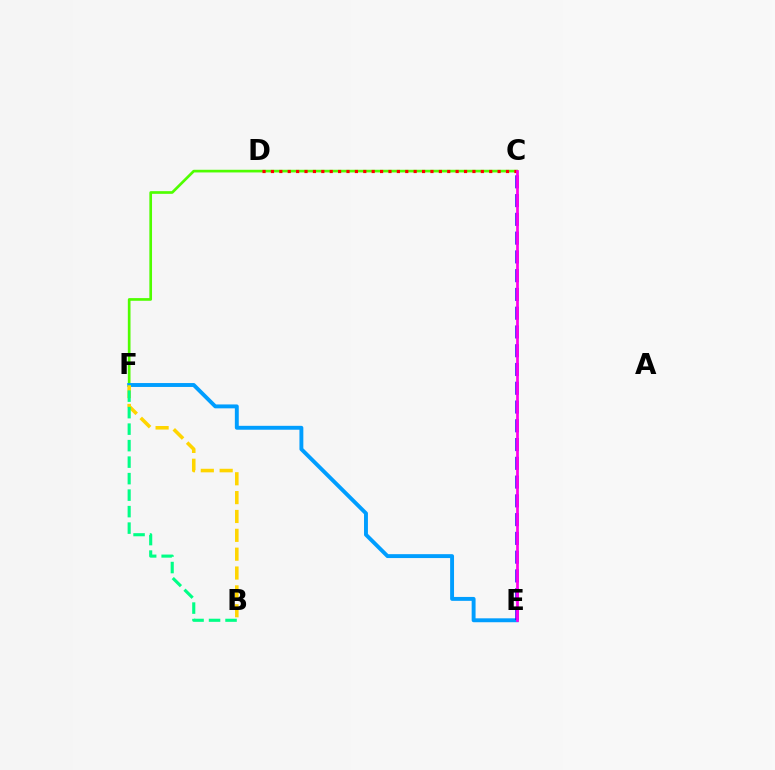{('C', 'F'): [{'color': '#4fff00', 'line_style': 'solid', 'thickness': 1.93}], ('E', 'F'): [{'color': '#009eff', 'line_style': 'solid', 'thickness': 2.81}], ('C', 'D'): [{'color': '#ff0000', 'line_style': 'dotted', 'thickness': 2.28}], ('C', 'E'): [{'color': '#3700ff', 'line_style': 'dashed', 'thickness': 2.55}, {'color': '#ff00ed', 'line_style': 'solid', 'thickness': 1.98}], ('B', 'F'): [{'color': '#ffd500', 'line_style': 'dashed', 'thickness': 2.56}, {'color': '#00ff86', 'line_style': 'dashed', 'thickness': 2.24}]}